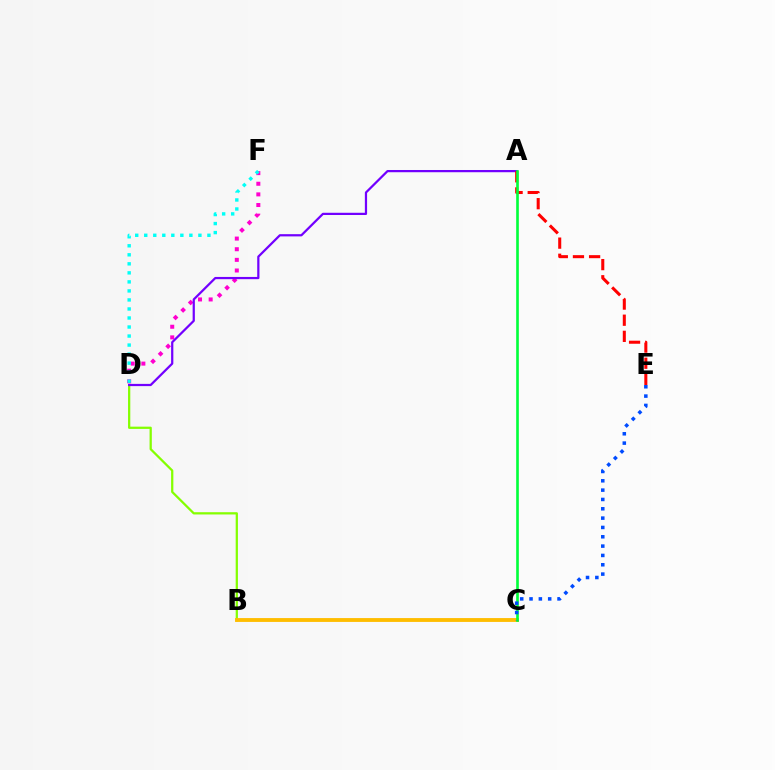{('B', 'D'): [{'color': '#84ff00', 'line_style': 'solid', 'thickness': 1.62}], ('D', 'F'): [{'color': '#ff00cf', 'line_style': 'dotted', 'thickness': 2.89}, {'color': '#00fff6', 'line_style': 'dotted', 'thickness': 2.45}], ('A', 'D'): [{'color': '#7200ff', 'line_style': 'solid', 'thickness': 1.61}], ('A', 'E'): [{'color': '#ff0000', 'line_style': 'dashed', 'thickness': 2.19}], ('B', 'C'): [{'color': '#ffbd00', 'line_style': 'solid', 'thickness': 2.77}], ('A', 'C'): [{'color': '#00ff39', 'line_style': 'solid', 'thickness': 1.9}], ('C', 'E'): [{'color': '#004bff', 'line_style': 'dotted', 'thickness': 2.53}]}